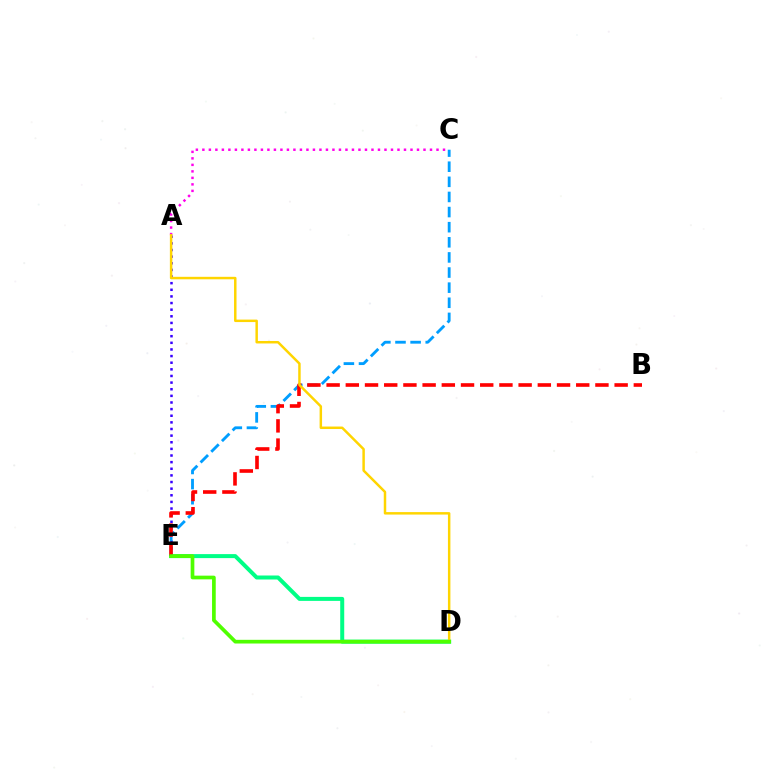{('A', 'C'): [{'color': '#ff00ed', 'line_style': 'dotted', 'thickness': 1.77}], ('A', 'E'): [{'color': '#3700ff', 'line_style': 'dotted', 'thickness': 1.8}], ('C', 'E'): [{'color': '#009eff', 'line_style': 'dashed', 'thickness': 2.05}], ('D', 'E'): [{'color': '#00ff86', 'line_style': 'solid', 'thickness': 2.88}, {'color': '#4fff00', 'line_style': 'solid', 'thickness': 2.66}], ('B', 'E'): [{'color': '#ff0000', 'line_style': 'dashed', 'thickness': 2.61}], ('A', 'D'): [{'color': '#ffd500', 'line_style': 'solid', 'thickness': 1.78}]}